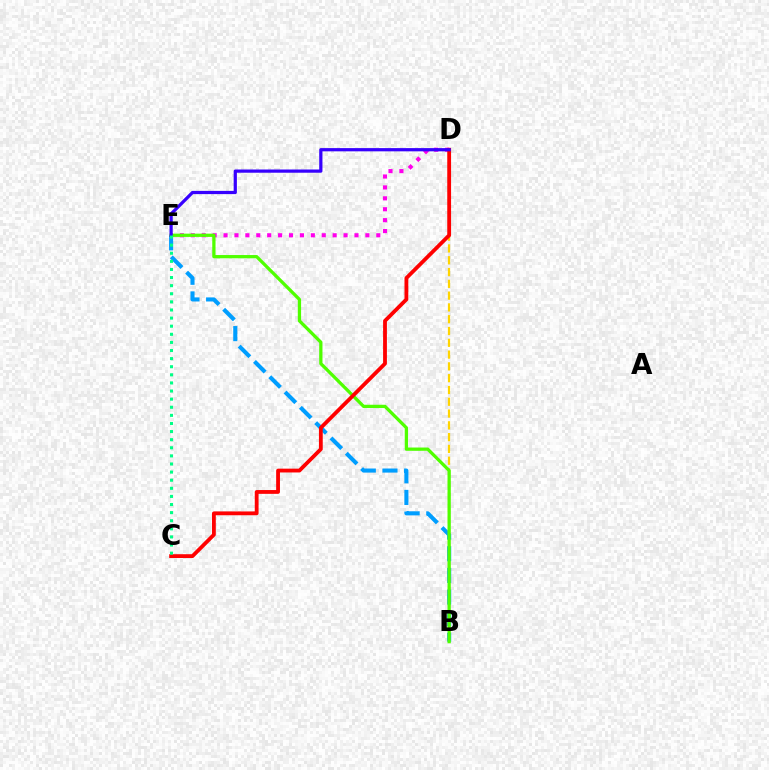{('D', 'E'): [{'color': '#ff00ed', 'line_style': 'dotted', 'thickness': 2.96}, {'color': '#3700ff', 'line_style': 'solid', 'thickness': 2.32}], ('B', 'E'): [{'color': '#009eff', 'line_style': 'dashed', 'thickness': 2.94}, {'color': '#4fff00', 'line_style': 'solid', 'thickness': 2.36}], ('B', 'D'): [{'color': '#ffd500', 'line_style': 'dashed', 'thickness': 1.6}], ('C', 'D'): [{'color': '#ff0000', 'line_style': 'solid', 'thickness': 2.74}], ('C', 'E'): [{'color': '#00ff86', 'line_style': 'dotted', 'thickness': 2.2}]}